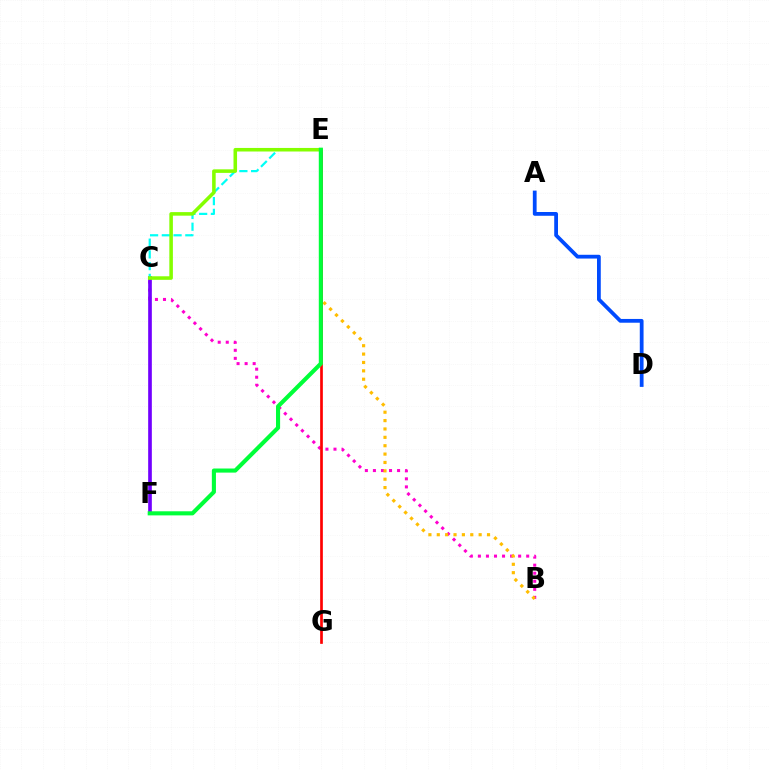{('B', 'C'): [{'color': '#ff00cf', 'line_style': 'dotted', 'thickness': 2.19}], ('B', 'E'): [{'color': '#ffbd00', 'line_style': 'dotted', 'thickness': 2.28}], ('C', 'F'): [{'color': '#7200ff', 'line_style': 'solid', 'thickness': 2.64}], ('C', 'E'): [{'color': '#00fff6', 'line_style': 'dashed', 'thickness': 1.6}, {'color': '#84ff00', 'line_style': 'solid', 'thickness': 2.56}], ('E', 'G'): [{'color': '#ff0000', 'line_style': 'solid', 'thickness': 1.94}], ('A', 'D'): [{'color': '#004bff', 'line_style': 'solid', 'thickness': 2.72}], ('E', 'F'): [{'color': '#00ff39', 'line_style': 'solid', 'thickness': 2.95}]}